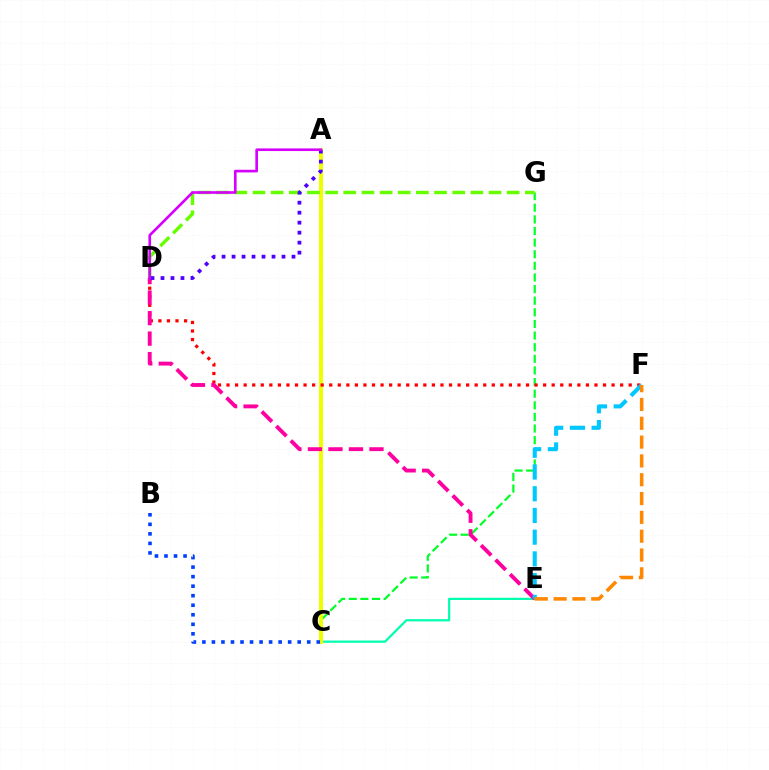{('C', 'E'): [{'color': '#00ffaf', 'line_style': 'solid', 'thickness': 1.61}], ('C', 'G'): [{'color': '#00ff27', 'line_style': 'dashed', 'thickness': 1.58}], ('A', 'C'): [{'color': '#eeff00', 'line_style': 'solid', 'thickness': 2.93}], ('D', 'F'): [{'color': '#ff0000', 'line_style': 'dotted', 'thickness': 2.32}], ('D', 'G'): [{'color': '#66ff00', 'line_style': 'dashed', 'thickness': 2.47}], ('D', 'E'): [{'color': '#ff00a0', 'line_style': 'dashed', 'thickness': 2.79}], ('A', 'D'): [{'color': '#4f00ff', 'line_style': 'dotted', 'thickness': 2.71}, {'color': '#d600ff', 'line_style': 'solid', 'thickness': 1.91}], ('E', 'F'): [{'color': '#00c7ff', 'line_style': 'dashed', 'thickness': 2.95}, {'color': '#ff8800', 'line_style': 'dashed', 'thickness': 2.56}], ('B', 'C'): [{'color': '#003fff', 'line_style': 'dotted', 'thickness': 2.59}]}